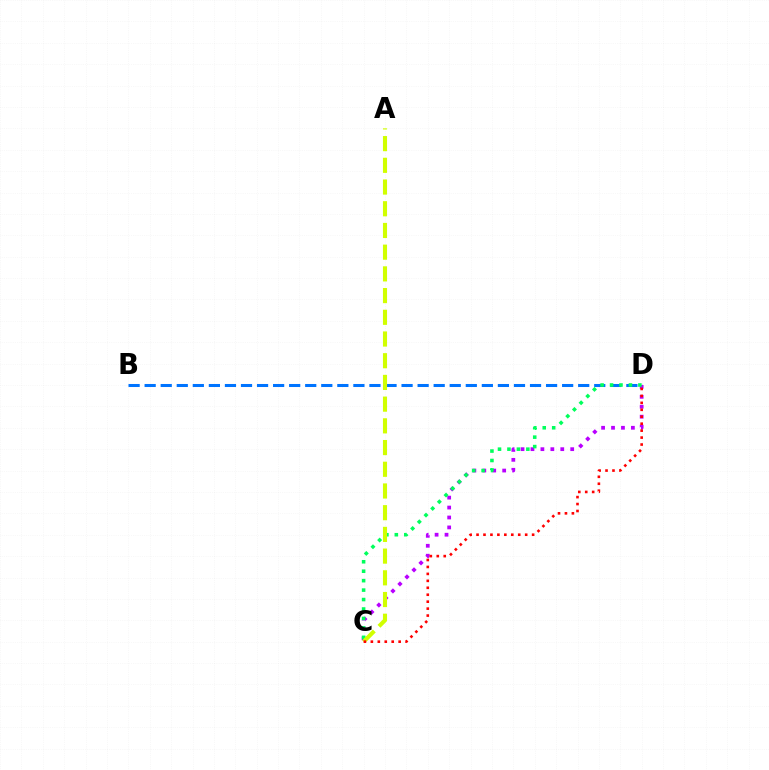{('B', 'D'): [{'color': '#0074ff', 'line_style': 'dashed', 'thickness': 2.18}], ('C', 'D'): [{'color': '#b900ff', 'line_style': 'dotted', 'thickness': 2.7}, {'color': '#00ff5c', 'line_style': 'dotted', 'thickness': 2.57}, {'color': '#ff0000', 'line_style': 'dotted', 'thickness': 1.89}], ('A', 'C'): [{'color': '#d1ff00', 'line_style': 'dashed', 'thickness': 2.95}]}